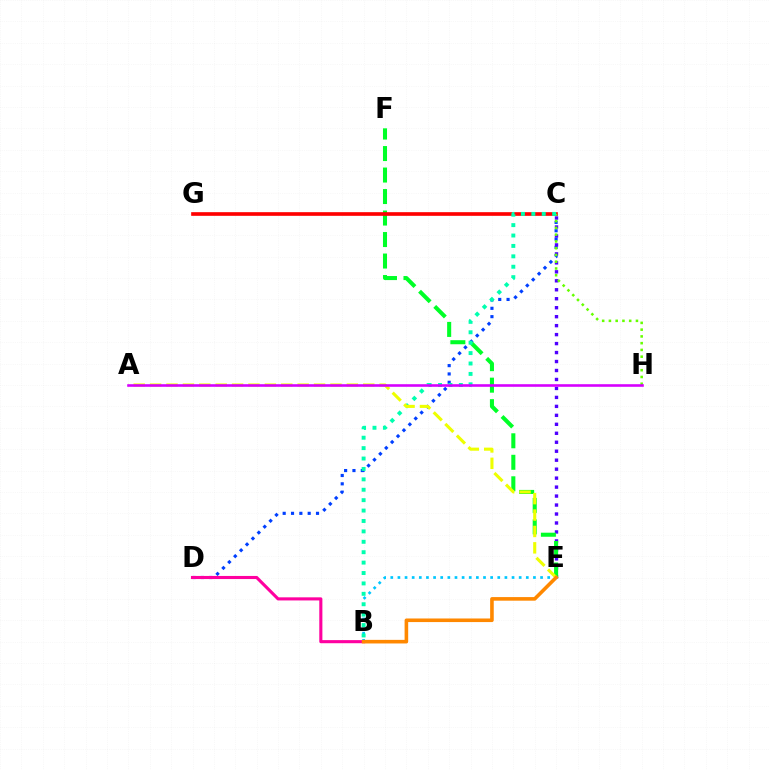{('C', 'D'): [{'color': '#003fff', 'line_style': 'dotted', 'thickness': 2.26}], ('B', 'D'): [{'color': '#ff00a0', 'line_style': 'solid', 'thickness': 2.23}], ('B', 'E'): [{'color': '#00c7ff', 'line_style': 'dotted', 'thickness': 1.94}, {'color': '#ff8800', 'line_style': 'solid', 'thickness': 2.59}], ('C', 'E'): [{'color': '#4f00ff', 'line_style': 'dotted', 'thickness': 2.44}], ('E', 'F'): [{'color': '#00ff27', 'line_style': 'dashed', 'thickness': 2.92}], ('C', 'G'): [{'color': '#ff0000', 'line_style': 'solid', 'thickness': 2.63}], ('C', 'H'): [{'color': '#66ff00', 'line_style': 'dotted', 'thickness': 1.84}], ('B', 'C'): [{'color': '#00ffaf', 'line_style': 'dotted', 'thickness': 2.83}], ('A', 'E'): [{'color': '#eeff00', 'line_style': 'dashed', 'thickness': 2.23}], ('A', 'H'): [{'color': '#d600ff', 'line_style': 'solid', 'thickness': 1.87}]}